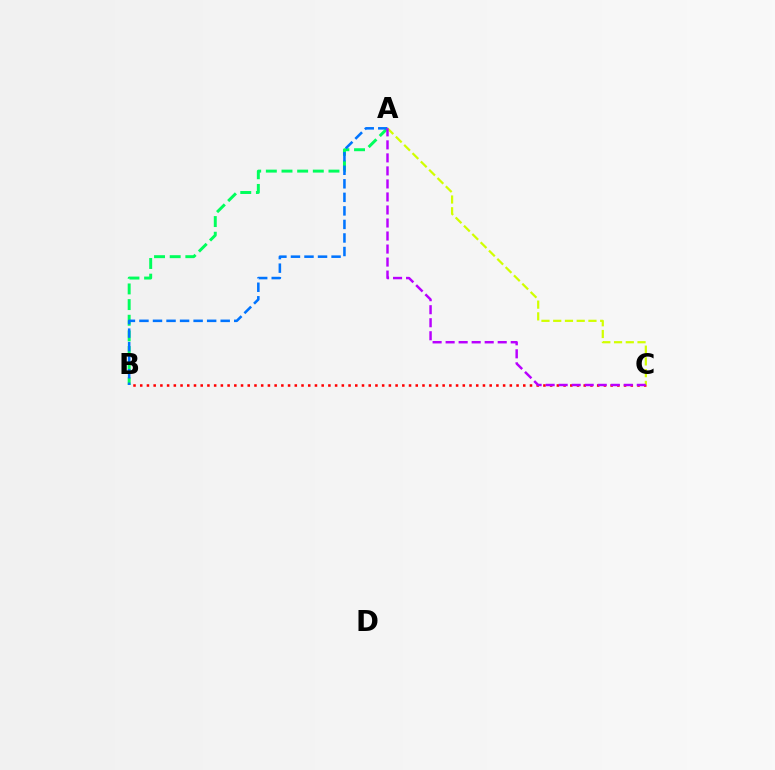{('A', 'B'): [{'color': '#00ff5c', 'line_style': 'dashed', 'thickness': 2.13}, {'color': '#0074ff', 'line_style': 'dashed', 'thickness': 1.84}], ('B', 'C'): [{'color': '#ff0000', 'line_style': 'dotted', 'thickness': 1.83}], ('A', 'C'): [{'color': '#d1ff00', 'line_style': 'dashed', 'thickness': 1.6}, {'color': '#b900ff', 'line_style': 'dashed', 'thickness': 1.77}]}